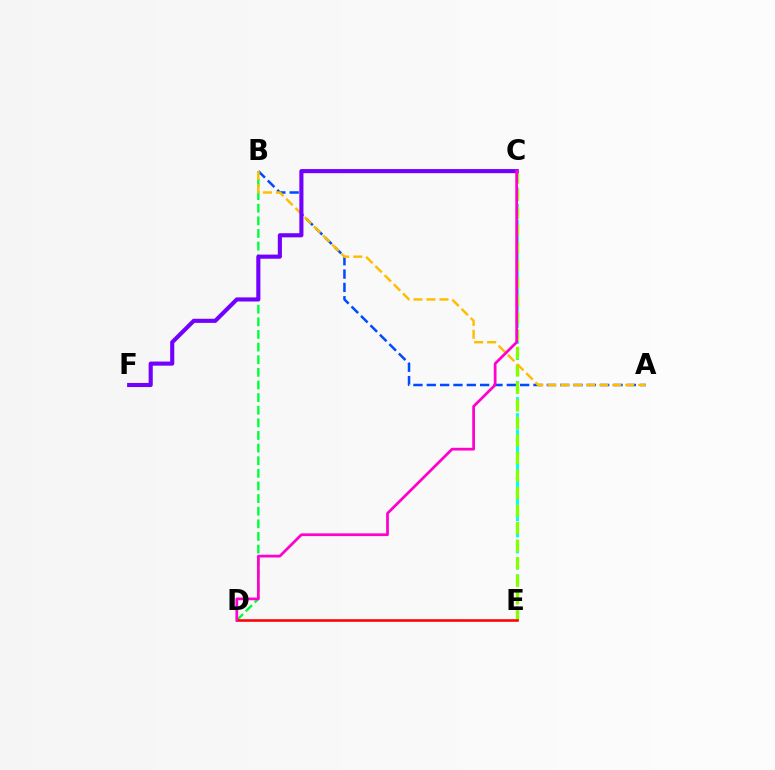{('C', 'E'): [{'color': '#00fff6', 'line_style': 'dashed', 'thickness': 2.19}, {'color': '#84ff00', 'line_style': 'dashed', 'thickness': 2.38}], ('A', 'B'): [{'color': '#004bff', 'line_style': 'dashed', 'thickness': 1.81}, {'color': '#ffbd00', 'line_style': 'dashed', 'thickness': 1.76}], ('B', 'D'): [{'color': '#00ff39', 'line_style': 'dashed', 'thickness': 1.72}], ('C', 'F'): [{'color': '#7200ff', 'line_style': 'solid', 'thickness': 2.96}], ('D', 'E'): [{'color': '#ff0000', 'line_style': 'solid', 'thickness': 1.85}], ('C', 'D'): [{'color': '#ff00cf', 'line_style': 'solid', 'thickness': 1.97}]}